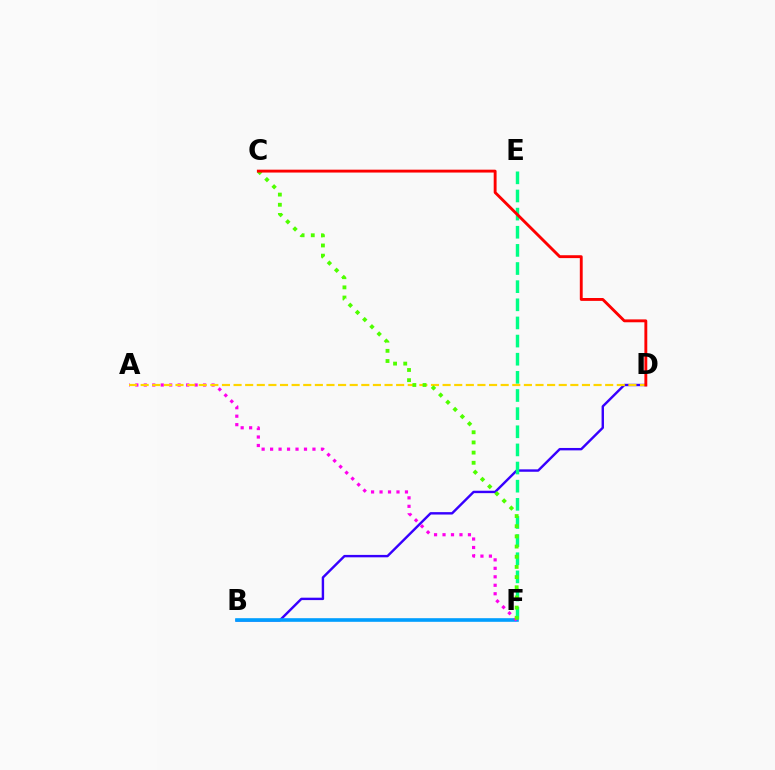{('B', 'D'): [{'color': '#3700ff', 'line_style': 'solid', 'thickness': 1.73}], ('B', 'F'): [{'color': '#009eff', 'line_style': 'solid', 'thickness': 2.61}], ('E', 'F'): [{'color': '#00ff86', 'line_style': 'dashed', 'thickness': 2.46}], ('A', 'F'): [{'color': '#ff00ed', 'line_style': 'dotted', 'thickness': 2.3}], ('A', 'D'): [{'color': '#ffd500', 'line_style': 'dashed', 'thickness': 1.58}], ('C', 'F'): [{'color': '#4fff00', 'line_style': 'dotted', 'thickness': 2.76}], ('C', 'D'): [{'color': '#ff0000', 'line_style': 'solid', 'thickness': 2.07}]}